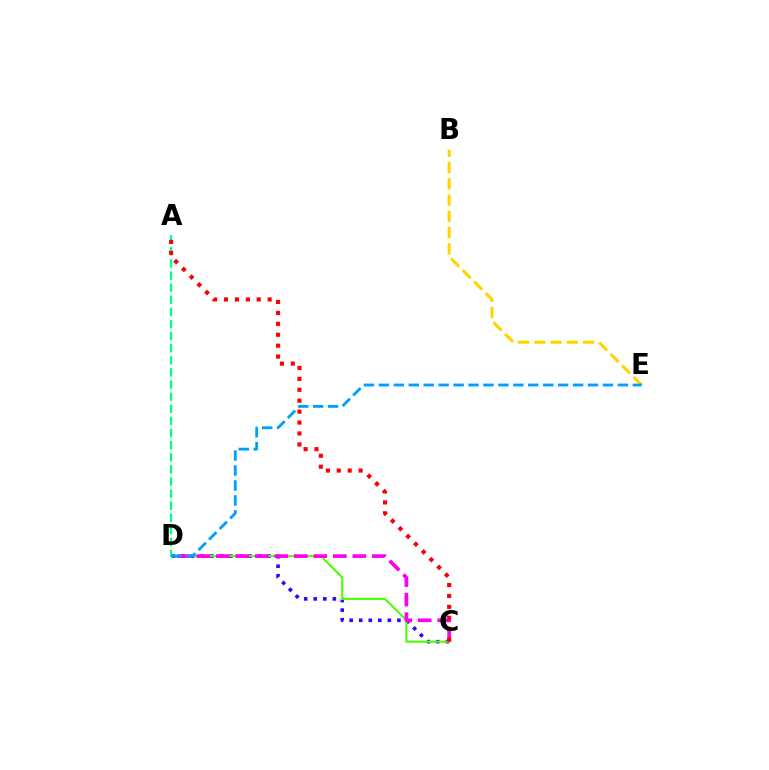{('C', 'D'): [{'color': '#3700ff', 'line_style': 'dotted', 'thickness': 2.59}, {'color': '#4fff00', 'line_style': 'solid', 'thickness': 1.53}, {'color': '#ff00ed', 'line_style': 'dashed', 'thickness': 2.65}], ('A', 'D'): [{'color': '#00ff86', 'line_style': 'dashed', 'thickness': 1.65}], ('B', 'E'): [{'color': '#ffd500', 'line_style': 'dashed', 'thickness': 2.21}], ('A', 'C'): [{'color': '#ff0000', 'line_style': 'dotted', 'thickness': 2.97}], ('D', 'E'): [{'color': '#009eff', 'line_style': 'dashed', 'thickness': 2.03}]}